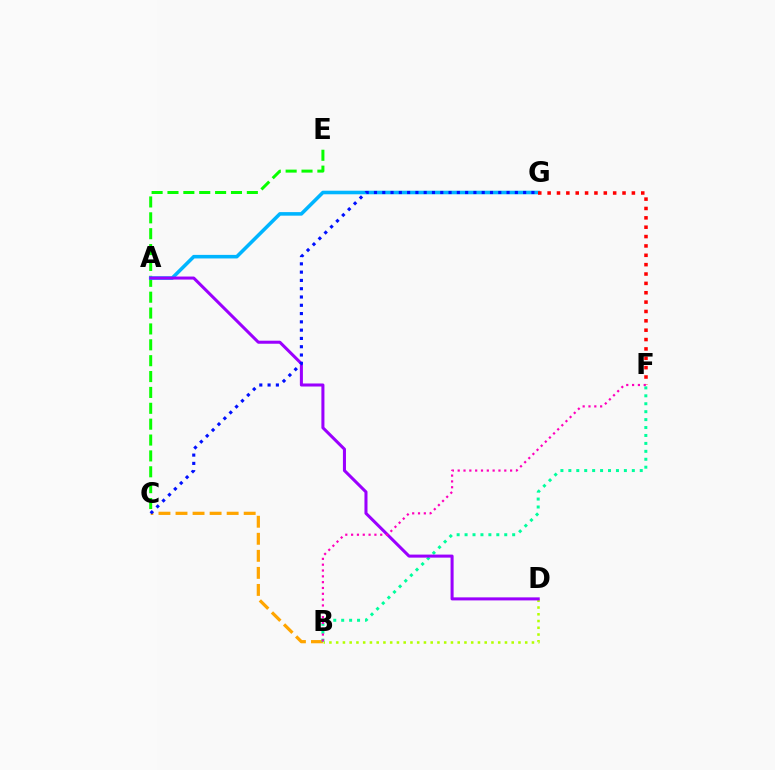{('C', 'E'): [{'color': '#08ff00', 'line_style': 'dashed', 'thickness': 2.16}], ('B', 'C'): [{'color': '#ffa500', 'line_style': 'dashed', 'thickness': 2.32}], ('B', 'D'): [{'color': '#b3ff00', 'line_style': 'dotted', 'thickness': 1.83}], ('B', 'F'): [{'color': '#00ff9d', 'line_style': 'dotted', 'thickness': 2.16}, {'color': '#ff00bd', 'line_style': 'dotted', 'thickness': 1.58}], ('A', 'G'): [{'color': '#00b5ff', 'line_style': 'solid', 'thickness': 2.56}], ('A', 'D'): [{'color': '#9b00ff', 'line_style': 'solid', 'thickness': 2.19}], ('C', 'G'): [{'color': '#0010ff', 'line_style': 'dotted', 'thickness': 2.25}], ('F', 'G'): [{'color': '#ff0000', 'line_style': 'dotted', 'thickness': 2.54}]}